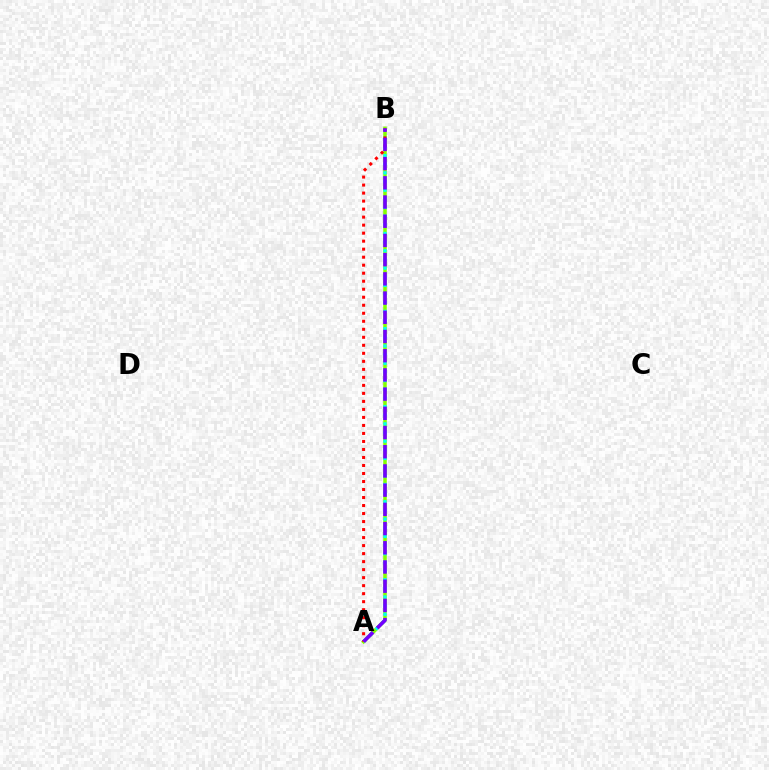{('A', 'B'): [{'color': '#84ff00', 'line_style': 'solid', 'thickness': 2.54}, {'color': '#00fff6', 'line_style': 'dotted', 'thickness': 2.35}, {'color': '#ff0000', 'line_style': 'dotted', 'thickness': 2.18}, {'color': '#7200ff', 'line_style': 'dashed', 'thickness': 2.61}]}